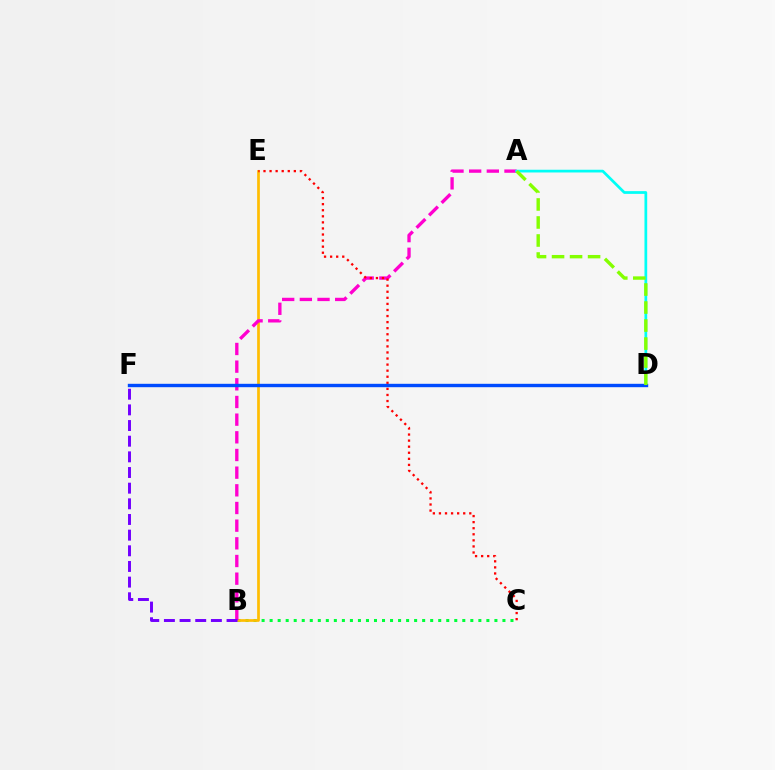{('B', 'C'): [{'color': '#00ff39', 'line_style': 'dotted', 'thickness': 2.18}], ('B', 'E'): [{'color': '#ffbd00', 'line_style': 'solid', 'thickness': 1.95}], ('A', 'B'): [{'color': '#ff00cf', 'line_style': 'dashed', 'thickness': 2.4}], ('A', 'D'): [{'color': '#00fff6', 'line_style': 'solid', 'thickness': 1.97}, {'color': '#84ff00', 'line_style': 'dashed', 'thickness': 2.45}], ('C', 'E'): [{'color': '#ff0000', 'line_style': 'dotted', 'thickness': 1.65}], ('D', 'F'): [{'color': '#004bff', 'line_style': 'solid', 'thickness': 2.44}], ('B', 'F'): [{'color': '#7200ff', 'line_style': 'dashed', 'thickness': 2.13}]}